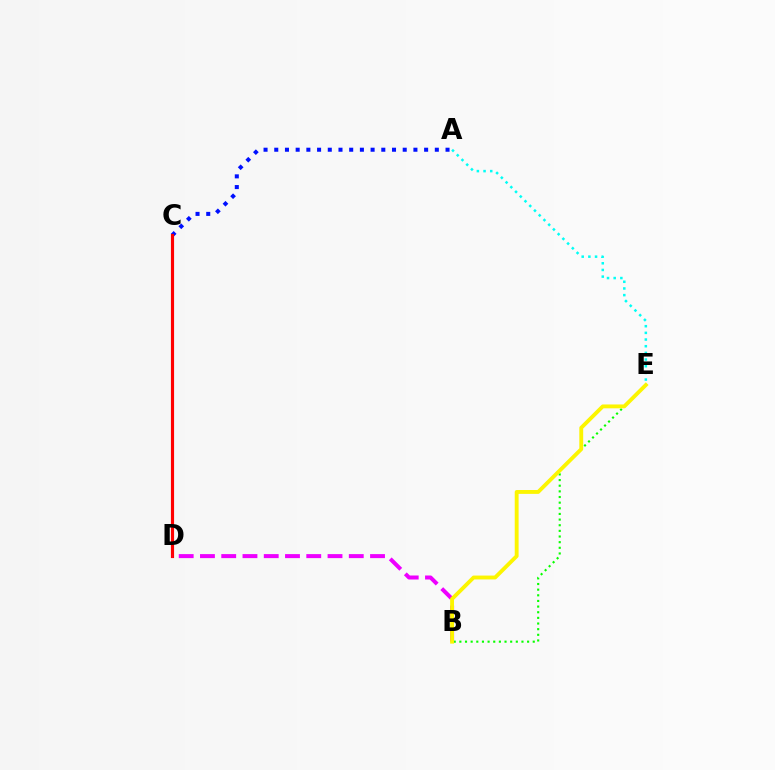{('A', 'C'): [{'color': '#0010ff', 'line_style': 'dotted', 'thickness': 2.91}], ('C', 'D'): [{'color': '#ff0000', 'line_style': 'solid', 'thickness': 2.27}], ('B', 'E'): [{'color': '#08ff00', 'line_style': 'dotted', 'thickness': 1.53}, {'color': '#fcf500', 'line_style': 'solid', 'thickness': 2.78}], ('B', 'D'): [{'color': '#ee00ff', 'line_style': 'dashed', 'thickness': 2.89}], ('A', 'E'): [{'color': '#00fff6', 'line_style': 'dotted', 'thickness': 1.81}]}